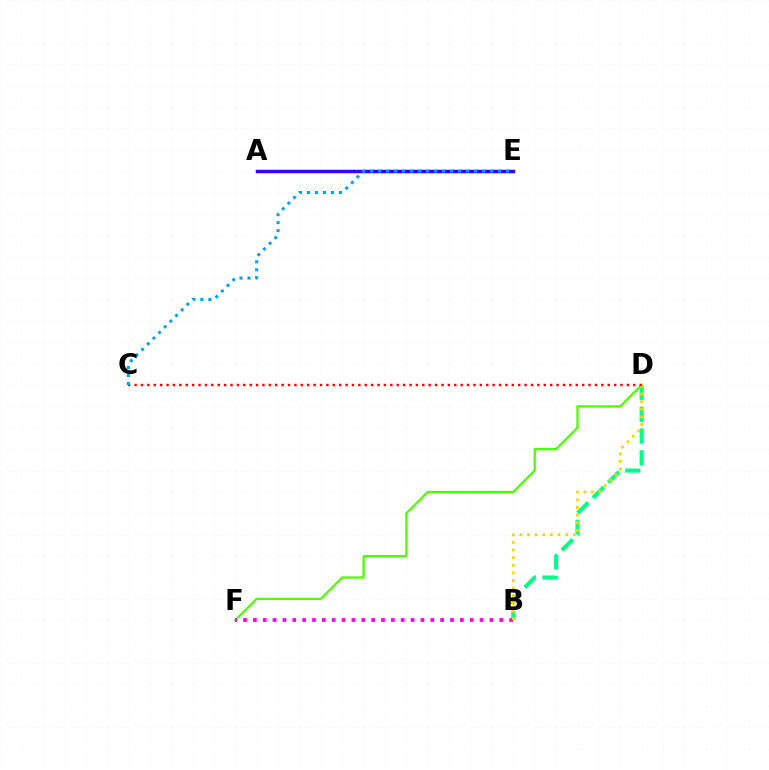{('A', 'E'): [{'color': '#3700ff', 'line_style': 'solid', 'thickness': 2.51}], ('B', 'D'): [{'color': '#00ff86', 'line_style': 'dashed', 'thickness': 2.95}, {'color': '#ffd500', 'line_style': 'dotted', 'thickness': 2.07}], ('D', 'F'): [{'color': '#4fff00', 'line_style': 'solid', 'thickness': 1.64}], ('B', 'F'): [{'color': '#ff00ed', 'line_style': 'dotted', 'thickness': 2.68}], ('C', 'D'): [{'color': '#ff0000', 'line_style': 'dotted', 'thickness': 1.74}], ('C', 'E'): [{'color': '#009eff', 'line_style': 'dotted', 'thickness': 2.17}]}